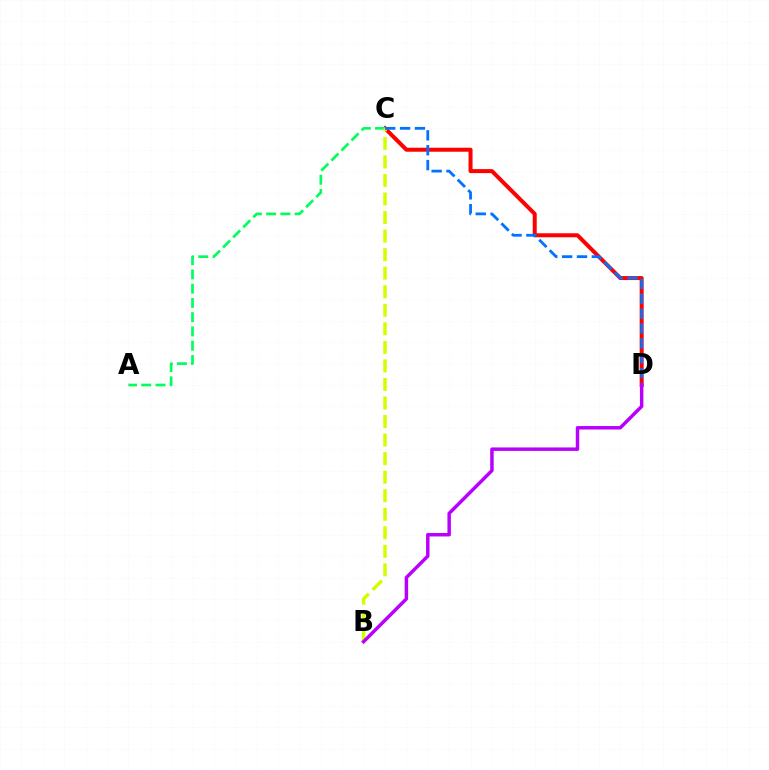{('C', 'D'): [{'color': '#ff0000', 'line_style': 'solid', 'thickness': 2.88}, {'color': '#0074ff', 'line_style': 'dashed', 'thickness': 2.02}], ('A', 'C'): [{'color': '#00ff5c', 'line_style': 'dashed', 'thickness': 1.94}], ('B', 'C'): [{'color': '#d1ff00', 'line_style': 'dashed', 'thickness': 2.52}], ('B', 'D'): [{'color': '#b900ff', 'line_style': 'solid', 'thickness': 2.49}]}